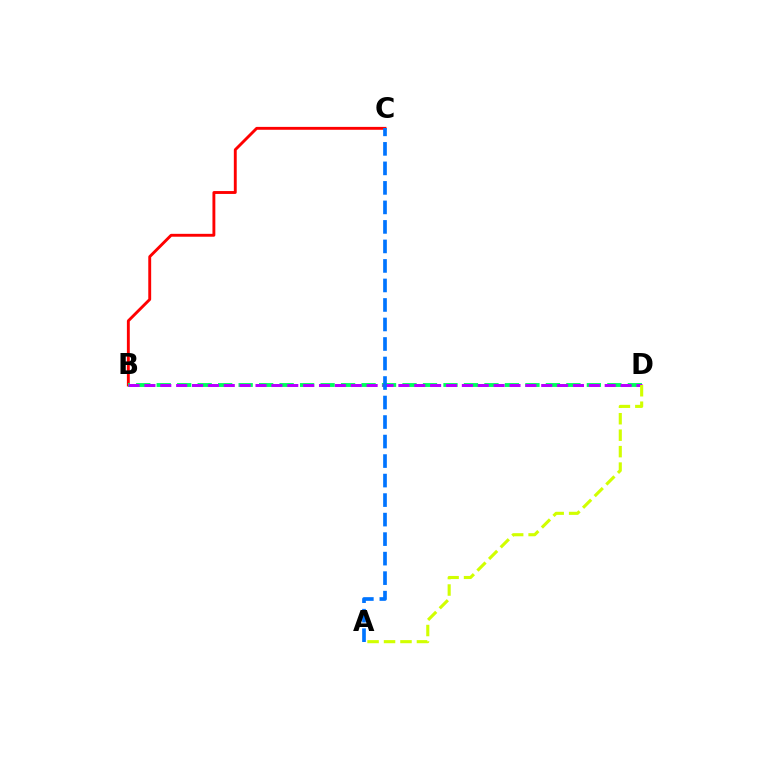{('B', 'C'): [{'color': '#ff0000', 'line_style': 'solid', 'thickness': 2.07}], ('B', 'D'): [{'color': '#00ff5c', 'line_style': 'dashed', 'thickness': 2.78}, {'color': '#b900ff', 'line_style': 'dashed', 'thickness': 2.16}], ('A', 'C'): [{'color': '#0074ff', 'line_style': 'dashed', 'thickness': 2.65}], ('A', 'D'): [{'color': '#d1ff00', 'line_style': 'dashed', 'thickness': 2.24}]}